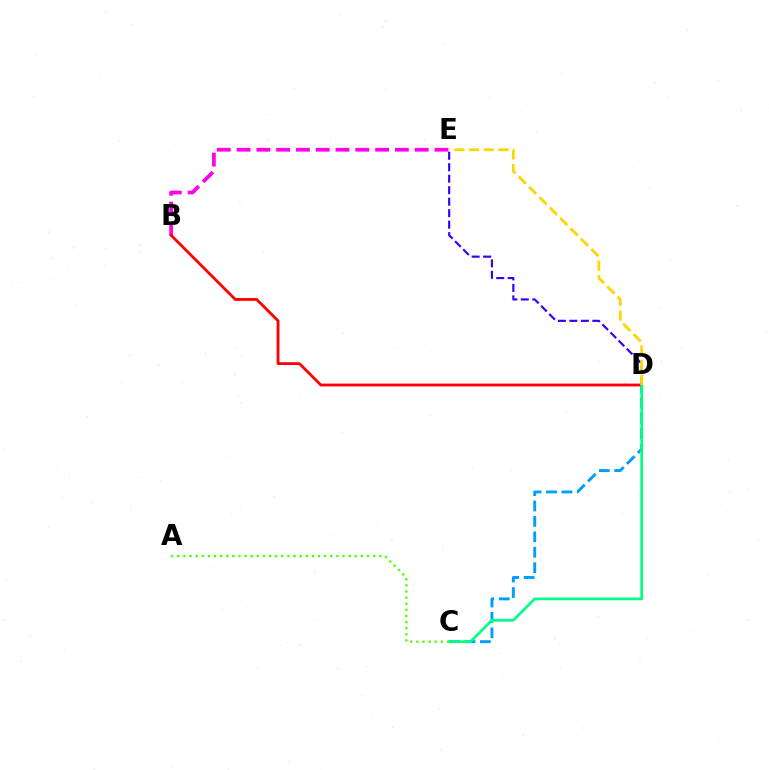{('B', 'E'): [{'color': '#ff00ed', 'line_style': 'dashed', 'thickness': 2.69}], ('C', 'D'): [{'color': '#009eff', 'line_style': 'dashed', 'thickness': 2.09}, {'color': '#00ff86', 'line_style': 'solid', 'thickness': 1.95}], ('D', 'E'): [{'color': '#3700ff', 'line_style': 'dashed', 'thickness': 1.56}, {'color': '#ffd500', 'line_style': 'dashed', 'thickness': 1.99}], ('B', 'D'): [{'color': '#ff0000', 'line_style': 'solid', 'thickness': 2.03}], ('A', 'C'): [{'color': '#4fff00', 'line_style': 'dotted', 'thickness': 1.66}]}